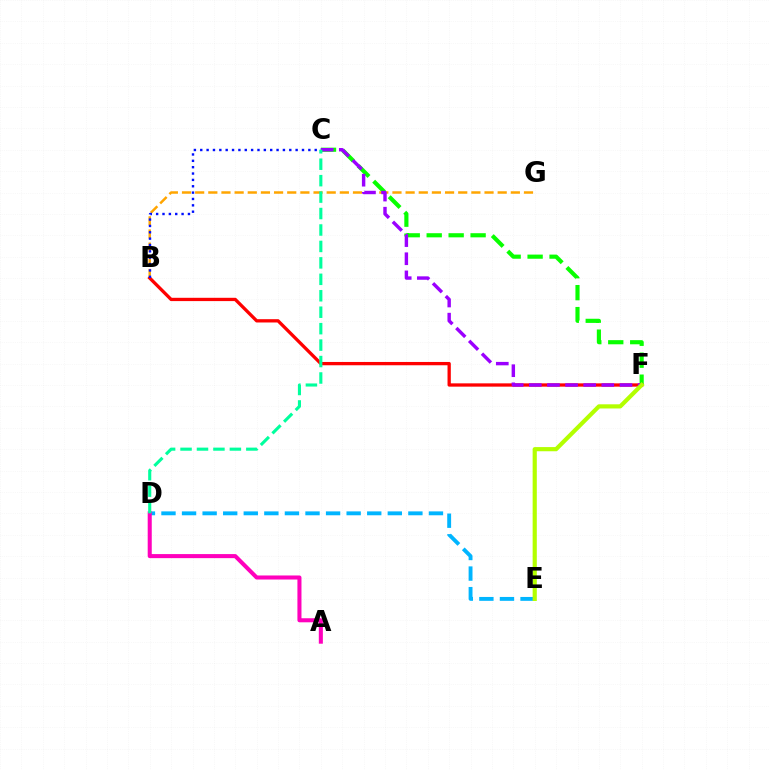{('C', 'F'): [{'color': '#08ff00', 'line_style': 'dashed', 'thickness': 2.98}, {'color': '#9b00ff', 'line_style': 'dashed', 'thickness': 2.46}], ('B', 'G'): [{'color': '#ffa500', 'line_style': 'dashed', 'thickness': 1.79}], ('B', 'F'): [{'color': '#ff0000', 'line_style': 'solid', 'thickness': 2.37}], ('B', 'C'): [{'color': '#0010ff', 'line_style': 'dotted', 'thickness': 1.73}], ('D', 'E'): [{'color': '#00b5ff', 'line_style': 'dashed', 'thickness': 2.8}], ('E', 'F'): [{'color': '#b3ff00', 'line_style': 'solid', 'thickness': 3.0}], ('A', 'D'): [{'color': '#ff00bd', 'line_style': 'solid', 'thickness': 2.92}], ('C', 'D'): [{'color': '#00ff9d', 'line_style': 'dashed', 'thickness': 2.23}]}